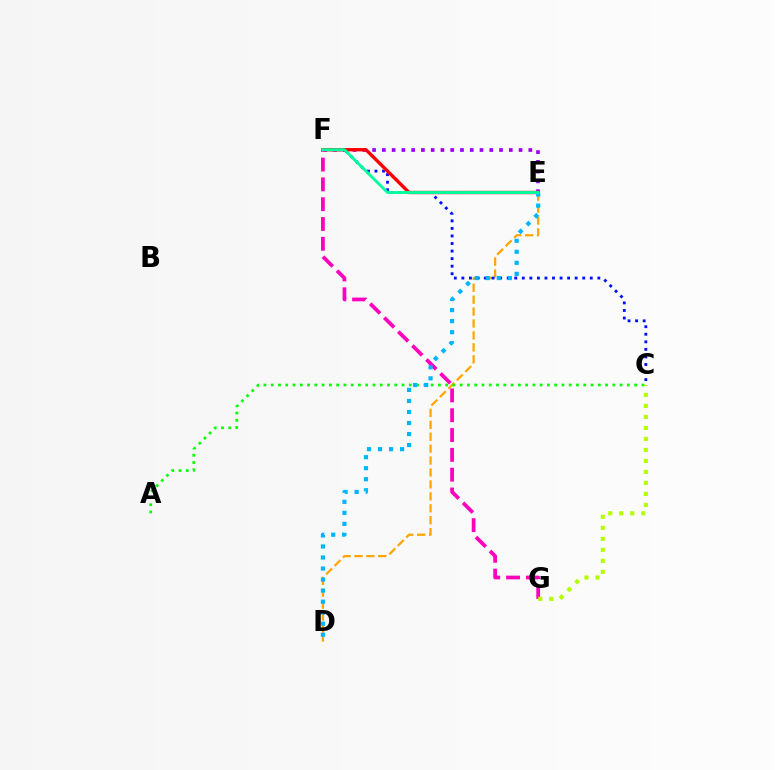{('D', 'E'): [{'color': '#ffa500', 'line_style': 'dashed', 'thickness': 1.62}, {'color': '#00b5ff', 'line_style': 'dotted', 'thickness': 3.0}], ('A', 'C'): [{'color': '#08ff00', 'line_style': 'dotted', 'thickness': 1.97}], ('E', 'F'): [{'color': '#9b00ff', 'line_style': 'dotted', 'thickness': 2.65}, {'color': '#ff0000', 'line_style': 'solid', 'thickness': 2.42}, {'color': '#00ff9d', 'line_style': 'solid', 'thickness': 2.07}], ('C', 'F'): [{'color': '#0010ff', 'line_style': 'dotted', 'thickness': 2.05}], ('F', 'G'): [{'color': '#ff00bd', 'line_style': 'dashed', 'thickness': 2.69}], ('C', 'G'): [{'color': '#b3ff00', 'line_style': 'dotted', 'thickness': 2.99}]}